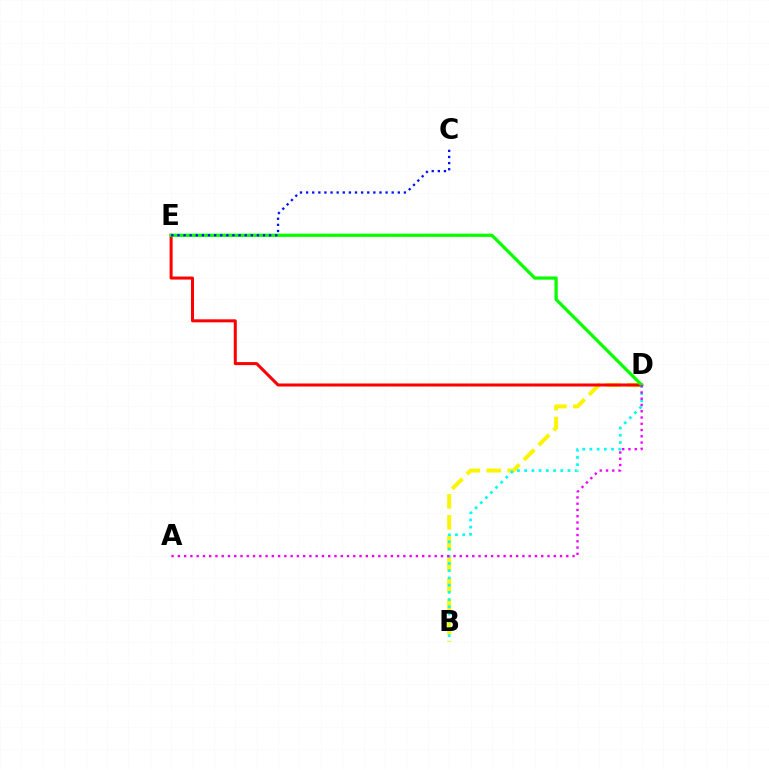{('B', 'D'): [{'color': '#fcf500', 'line_style': 'dashed', 'thickness': 2.85}, {'color': '#00fff6', 'line_style': 'dotted', 'thickness': 1.96}], ('D', 'E'): [{'color': '#ff0000', 'line_style': 'solid', 'thickness': 2.18}, {'color': '#08ff00', 'line_style': 'solid', 'thickness': 2.36}], ('A', 'D'): [{'color': '#ee00ff', 'line_style': 'dotted', 'thickness': 1.7}], ('C', 'E'): [{'color': '#0010ff', 'line_style': 'dotted', 'thickness': 1.66}]}